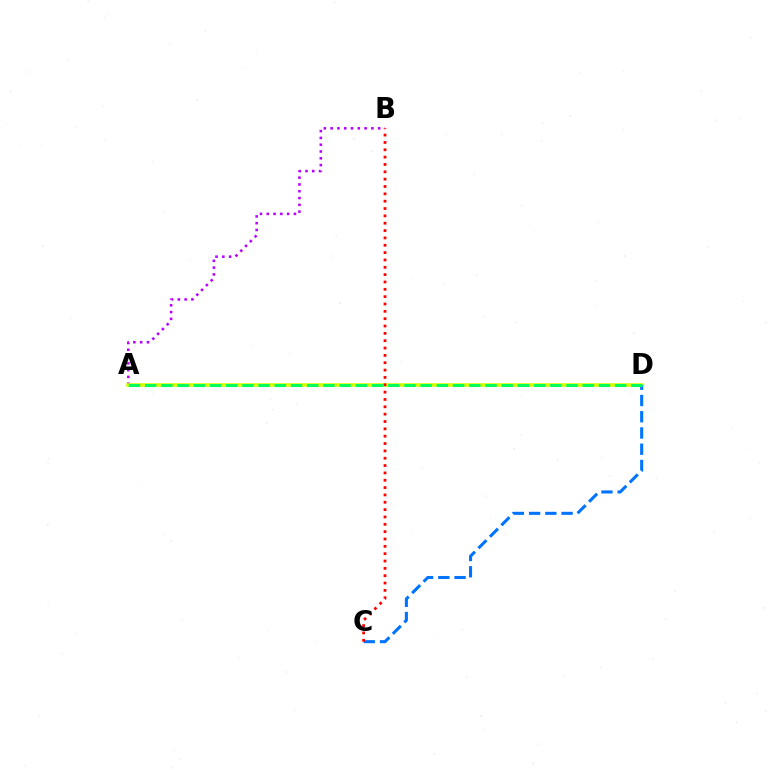{('A', 'B'): [{'color': '#b900ff', 'line_style': 'dotted', 'thickness': 1.85}], ('A', 'D'): [{'color': '#d1ff00', 'line_style': 'solid', 'thickness': 2.56}, {'color': '#00ff5c', 'line_style': 'dashed', 'thickness': 2.2}], ('C', 'D'): [{'color': '#0074ff', 'line_style': 'dashed', 'thickness': 2.21}], ('B', 'C'): [{'color': '#ff0000', 'line_style': 'dotted', 'thickness': 2.0}]}